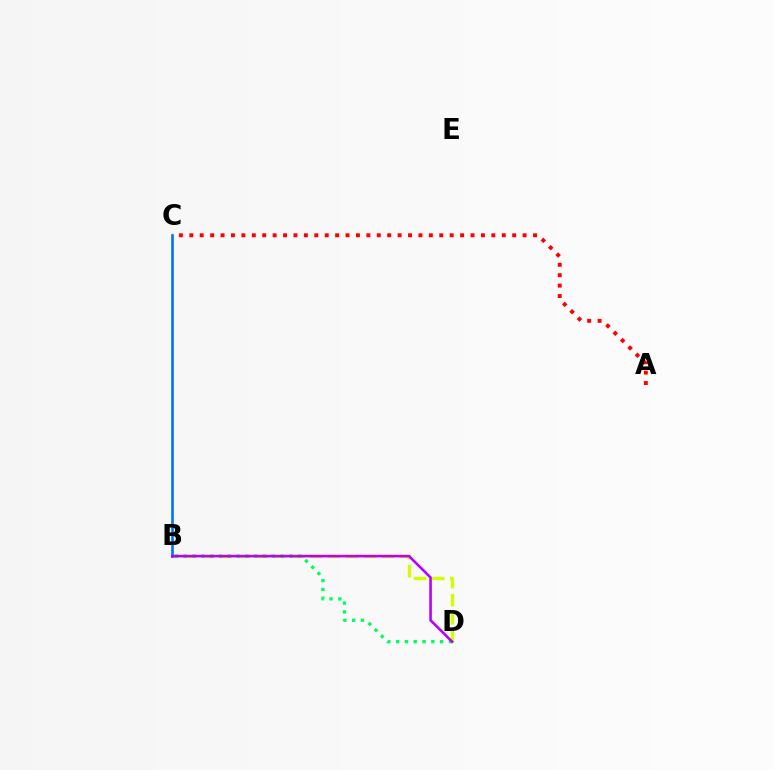{('A', 'C'): [{'color': '#ff0000', 'line_style': 'dotted', 'thickness': 2.83}], ('B', 'D'): [{'color': '#d1ff00', 'line_style': 'dashed', 'thickness': 2.45}, {'color': '#00ff5c', 'line_style': 'dotted', 'thickness': 2.39}, {'color': '#b900ff', 'line_style': 'solid', 'thickness': 1.87}], ('B', 'C'): [{'color': '#0074ff', 'line_style': 'solid', 'thickness': 1.91}]}